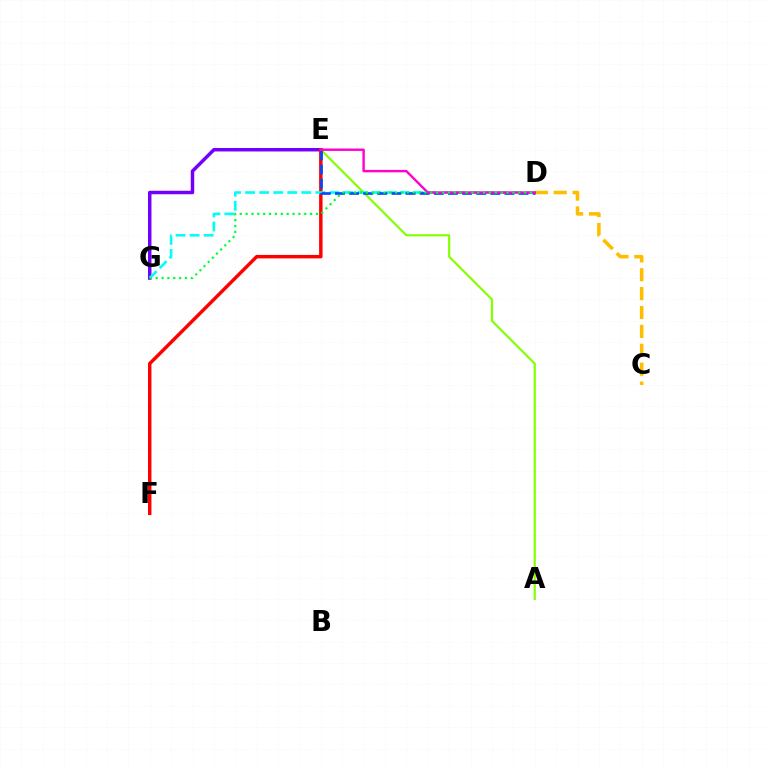{('E', 'G'): [{'color': '#7200ff', 'line_style': 'solid', 'thickness': 2.5}], ('C', 'D'): [{'color': '#ffbd00', 'line_style': 'dashed', 'thickness': 2.57}], ('A', 'E'): [{'color': '#84ff00', 'line_style': 'solid', 'thickness': 1.57}], ('E', 'F'): [{'color': '#ff0000', 'line_style': 'solid', 'thickness': 2.48}], ('D', 'G'): [{'color': '#00fff6', 'line_style': 'dashed', 'thickness': 1.91}, {'color': '#00ff39', 'line_style': 'dotted', 'thickness': 1.59}], ('D', 'E'): [{'color': '#004bff', 'line_style': 'dashed', 'thickness': 1.92}, {'color': '#ff00cf', 'line_style': 'solid', 'thickness': 1.73}]}